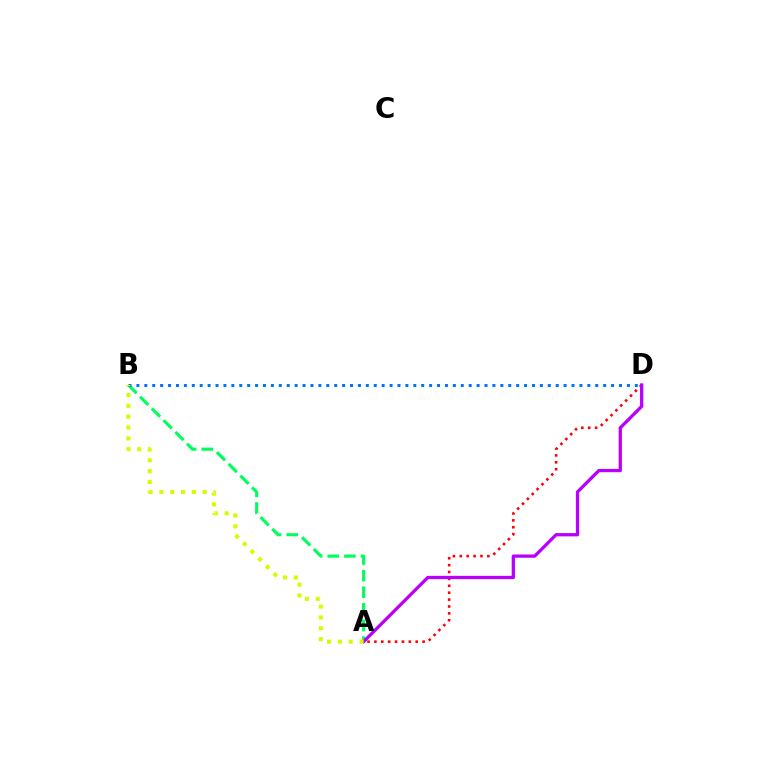{('A', 'D'): [{'color': '#ff0000', 'line_style': 'dotted', 'thickness': 1.87}, {'color': '#b900ff', 'line_style': 'solid', 'thickness': 2.36}], ('A', 'B'): [{'color': '#00ff5c', 'line_style': 'dashed', 'thickness': 2.26}, {'color': '#d1ff00', 'line_style': 'dotted', 'thickness': 2.94}], ('B', 'D'): [{'color': '#0074ff', 'line_style': 'dotted', 'thickness': 2.15}]}